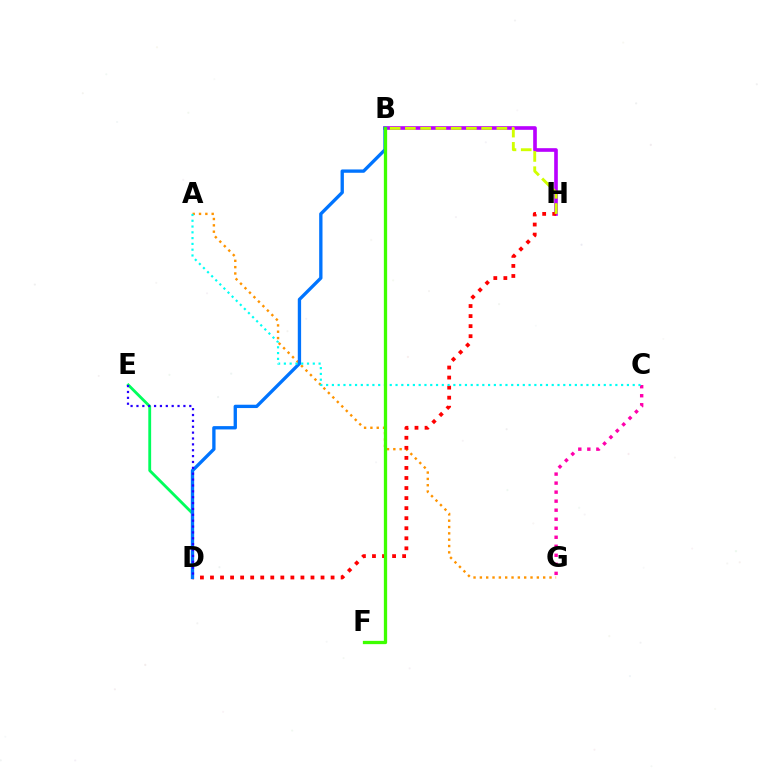{('B', 'H'): [{'color': '#b900ff', 'line_style': 'solid', 'thickness': 2.62}, {'color': '#d1ff00', 'line_style': 'dashed', 'thickness': 2.07}], ('D', 'E'): [{'color': '#00ff5c', 'line_style': 'solid', 'thickness': 2.04}, {'color': '#2500ff', 'line_style': 'dotted', 'thickness': 1.59}], ('A', 'G'): [{'color': '#ff9400', 'line_style': 'dotted', 'thickness': 1.72}], ('D', 'H'): [{'color': '#ff0000', 'line_style': 'dotted', 'thickness': 2.73}], ('B', 'D'): [{'color': '#0074ff', 'line_style': 'solid', 'thickness': 2.4}], ('C', 'G'): [{'color': '#ff00ac', 'line_style': 'dotted', 'thickness': 2.45}], ('A', 'C'): [{'color': '#00fff6', 'line_style': 'dotted', 'thickness': 1.57}], ('B', 'F'): [{'color': '#3dff00', 'line_style': 'solid', 'thickness': 2.36}]}